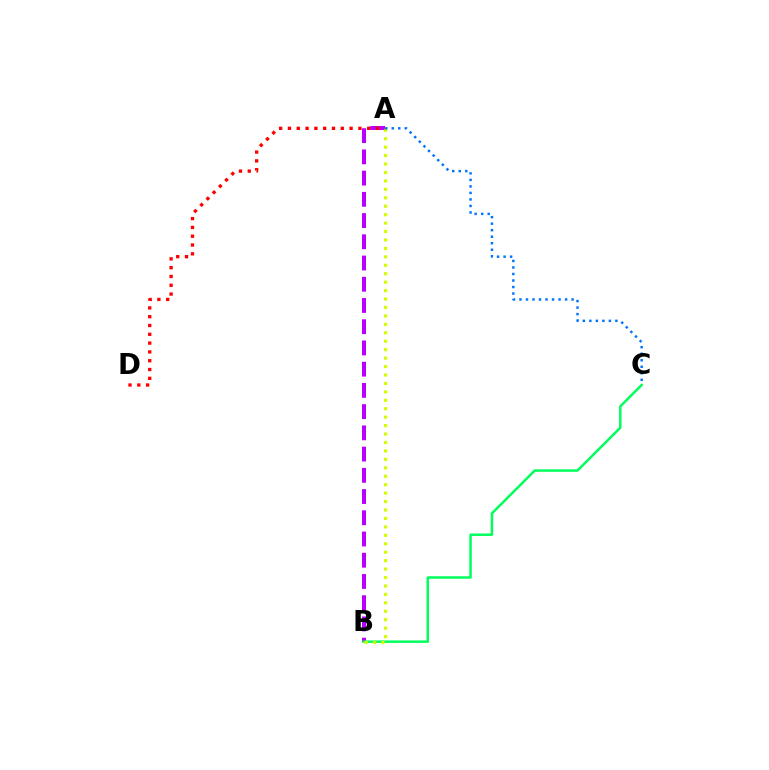{('A', 'B'): [{'color': '#b900ff', 'line_style': 'dashed', 'thickness': 2.88}, {'color': '#d1ff00', 'line_style': 'dotted', 'thickness': 2.29}], ('B', 'C'): [{'color': '#00ff5c', 'line_style': 'solid', 'thickness': 1.79}], ('A', 'C'): [{'color': '#0074ff', 'line_style': 'dotted', 'thickness': 1.77}], ('A', 'D'): [{'color': '#ff0000', 'line_style': 'dotted', 'thickness': 2.39}]}